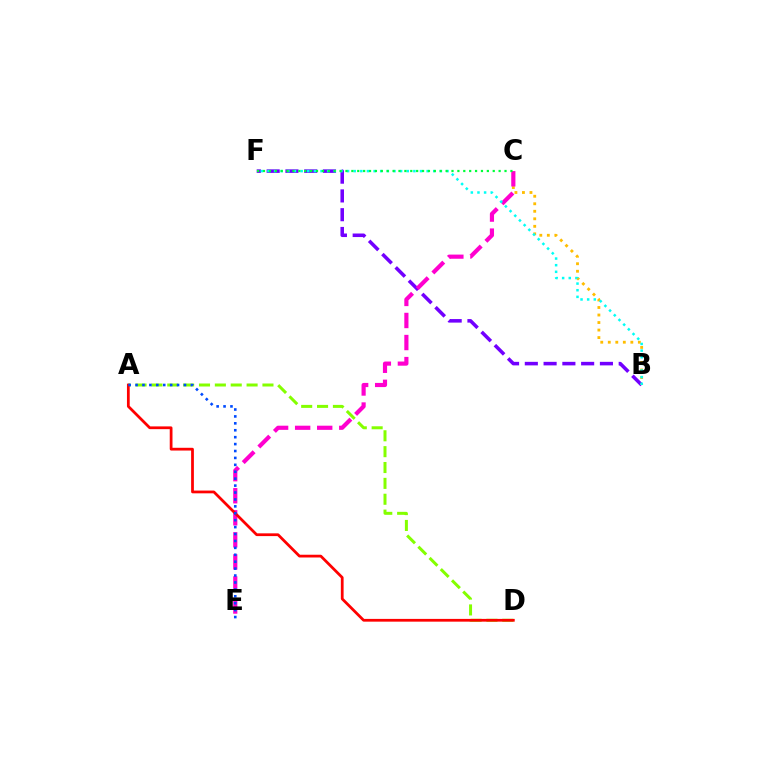{('B', 'F'): [{'color': '#7200ff', 'line_style': 'dashed', 'thickness': 2.55}, {'color': '#00fff6', 'line_style': 'dotted', 'thickness': 1.8}], ('A', 'D'): [{'color': '#84ff00', 'line_style': 'dashed', 'thickness': 2.16}, {'color': '#ff0000', 'line_style': 'solid', 'thickness': 1.98}], ('B', 'C'): [{'color': '#ffbd00', 'line_style': 'dotted', 'thickness': 2.04}], ('C', 'E'): [{'color': '#ff00cf', 'line_style': 'dashed', 'thickness': 3.0}], ('C', 'F'): [{'color': '#00ff39', 'line_style': 'dotted', 'thickness': 1.6}], ('A', 'E'): [{'color': '#004bff', 'line_style': 'dotted', 'thickness': 1.88}]}